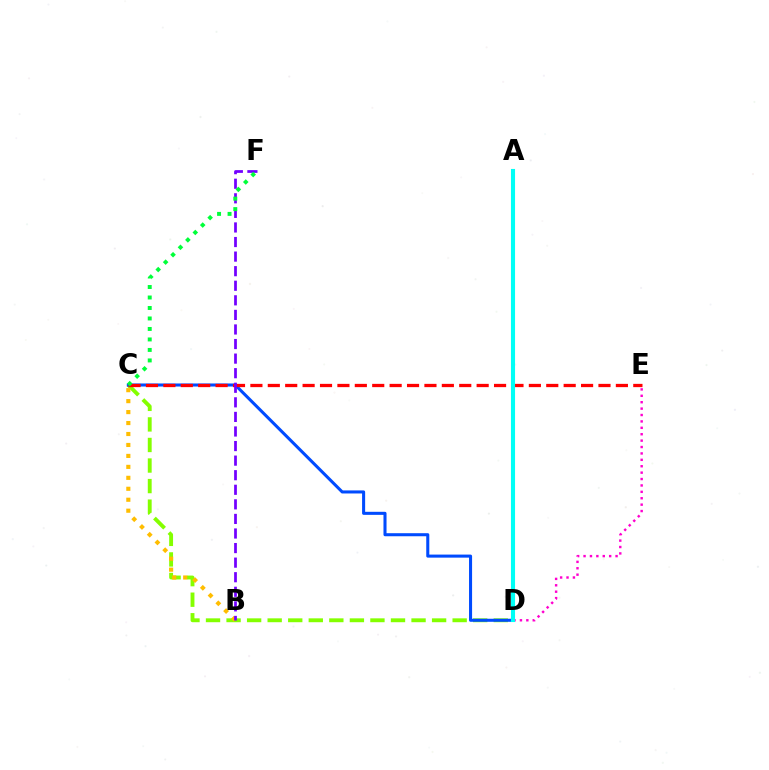{('D', 'E'): [{'color': '#ff00cf', 'line_style': 'dotted', 'thickness': 1.74}], ('C', 'D'): [{'color': '#84ff00', 'line_style': 'dashed', 'thickness': 2.79}, {'color': '#004bff', 'line_style': 'solid', 'thickness': 2.2}], ('B', 'C'): [{'color': '#ffbd00', 'line_style': 'dotted', 'thickness': 2.98}], ('C', 'E'): [{'color': '#ff0000', 'line_style': 'dashed', 'thickness': 2.36}], ('B', 'F'): [{'color': '#7200ff', 'line_style': 'dashed', 'thickness': 1.98}], ('C', 'F'): [{'color': '#00ff39', 'line_style': 'dotted', 'thickness': 2.85}], ('A', 'D'): [{'color': '#00fff6', 'line_style': 'solid', 'thickness': 2.95}]}